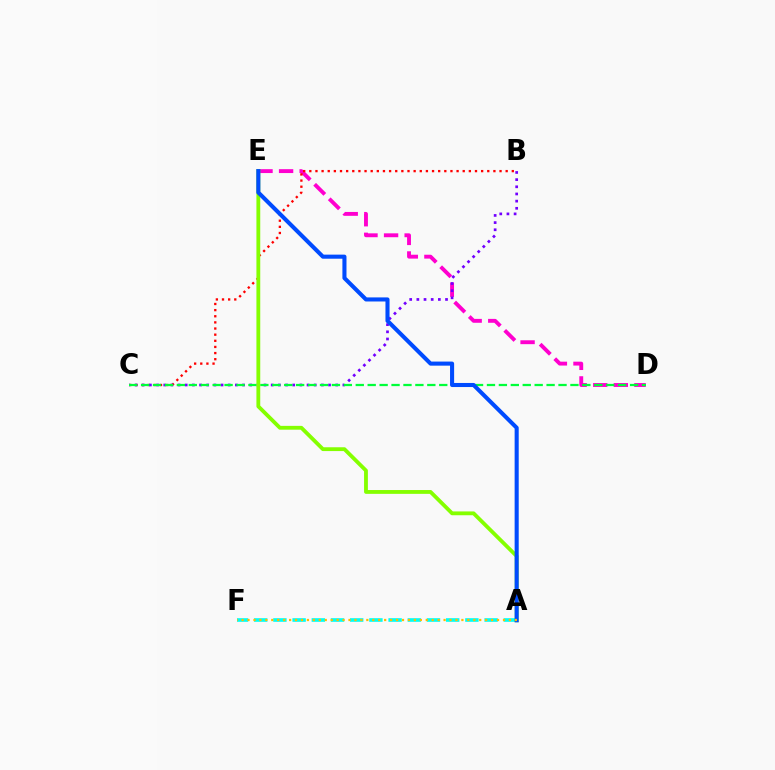{('A', 'F'): [{'color': '#00fff6', 'line_style': 'dashed', 'thickness': 2.61}, {'color': '#ffbd00', 'line_style': 'dotted', 'thickness': 1.61}], ('D', 'E'): [{'color': '#ff00cf', 'line_style': 'dashed', 'thickness': 2.79}], ('B', 'C'): [{'color': '#ff0000', 'line_style': 'dotted', 'thickness': 1.67}, {'color': '#7200ff', 'line_style': 'dotted', 'thickness': 1.95}], ('C', 'D'): [{'color': '#00ff39', 'line_style': 'dashed', 'thickness': 1.62}], ('A', 'E'): [{'color': '#84ff00', 'line_style': 'solid', 'thickness': 2.75}, {'color': '#004bff', 'line_style': 'solid', 'thickness': 2.94}]}